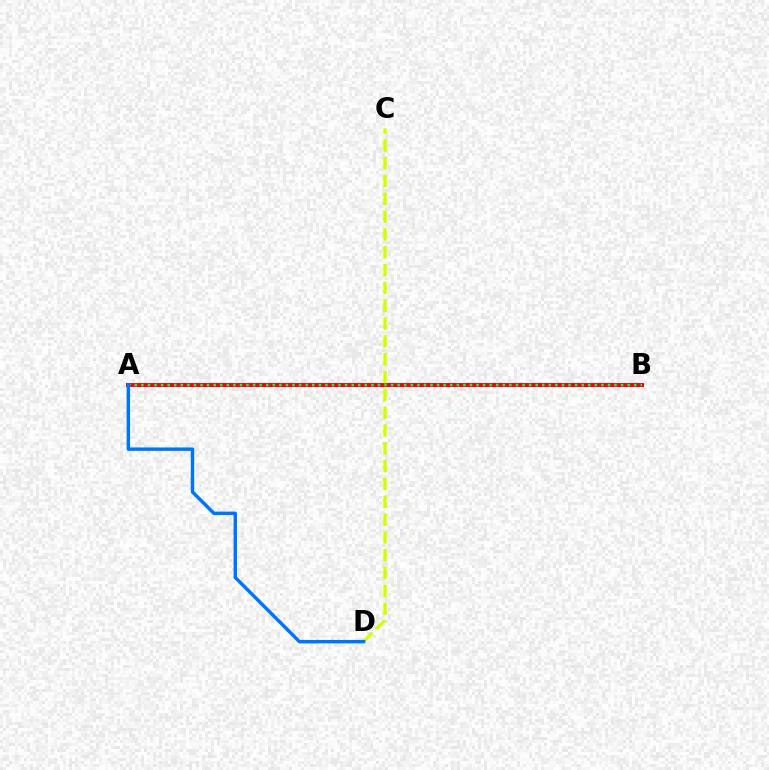{('A', 'B'): [{'color': '#b900ff', 'line_style': 'solid', 'thickness': 2.81}, {'color': '#ff0000', 'line_style': 'solid', 'thickness': 2.7}, {'color': '#00ff5c', 'line_style': 'dotted', 'thickness': 1.79}], ('C', 'D'): [{'color': '#d1ff00', 'line_style': 'dashed', 'thickness': 2.42}], ('A', 'D'): [{'color': '#0074ff', 'line_style': 'solid', 'thickness': 2.46}]}